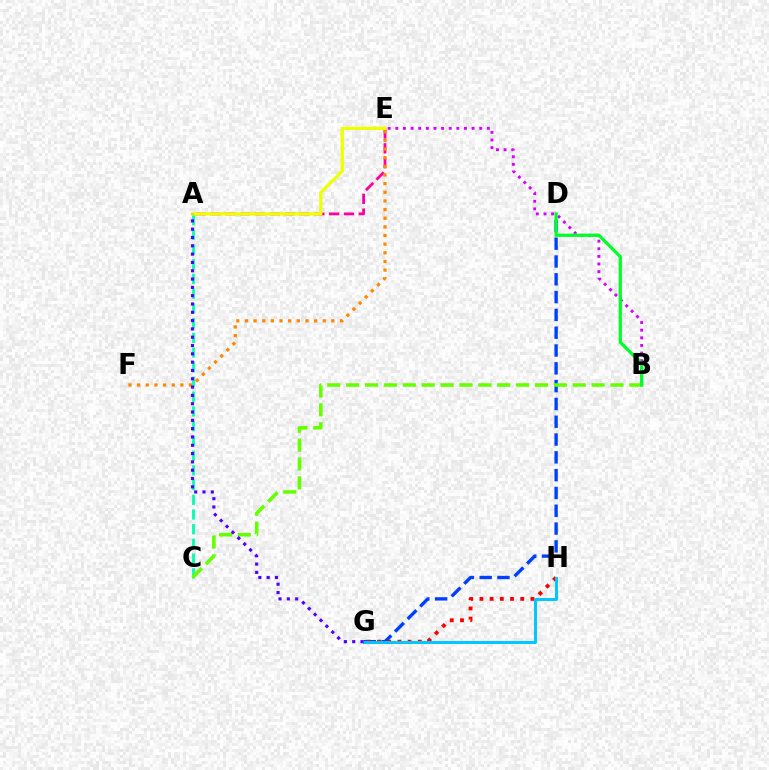{('B', 'E'): [{'color': '#d600ff', 'line_style': 'dotted', 'thickness': 2.07}], ('A', 'C'): [{'color': '#00ffaf', 'line_style': 'dashed', 'thickness': 2.0}], ('D', 'G'): [{'color': '#003fff', 'line_style': 'dashed', 'thickness': 2.42}], ('A', 'E'): [{'color': '#ff00a0', 'line_style': 'dashed', 'thickness': 2.02}, {'color': '#eeff00', 'line_style': 'solid', 'thickness': 2.34}], ('E', 'F'): [{'color': '#ff8800', 'line_style': 'dotted', 'thickness': 2.35}], ('G', 'H'): [{'color': '#ff0000', 'line_style': 'dotted', 'thickness': 2.77}, {'color': '#00c7ff', 'line_style': 'solid', 'thickness': 2.12}], ('B', 'C'): [{'color': '#66ff00', 'line_style': 'dashed', 'thickness': 2.57}], ('A', 'G'): [{'color': '#4f00ff', 'line_style': 'dotted', 'thickness': 2.26}], ('B', 'D'): [{'color': '#00ff27', 'line_style': 'solid', 'thickness': 2.33}]}